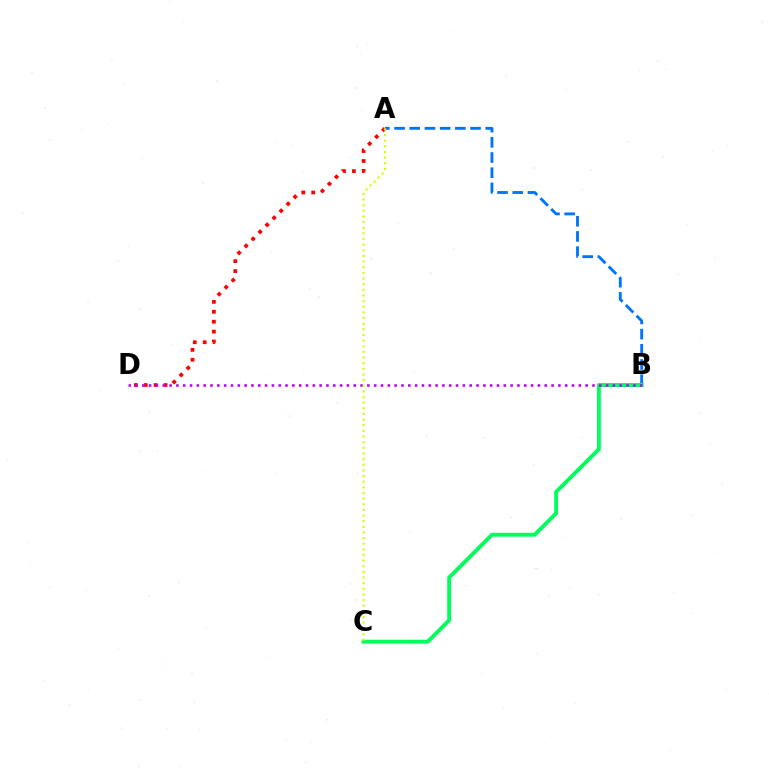{('A', 'B'): [{'color': '#0074ff', 'line_style': 'dashed', 'thickness': 2.06}], ('B', 'C'): [{'color': '#00ff5c', 'line_style': 'solid', 'thickness': 2.8}], ('A', 'D'): [{'color': '#ff0000', 'line_style': 'dotted', 'thickness': 2.69}], ('B', 'D'): [{'color': '#b900ff', 'line_style': 'dotted', 'thickness': 1.85}], ('A', 'C'): [{'color': '#d1ff00', 'line_style': 'dotted', 'thickness': 1.53}]}